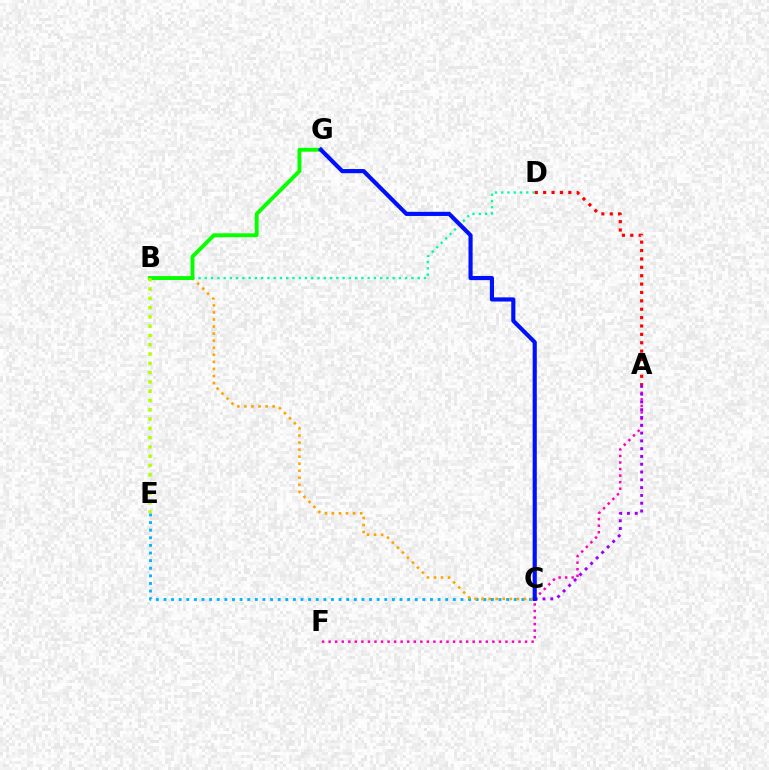{('C', 'E'): [{'color': '#00b5ff', 'line_style': 'dotted', 'thickness': 2.07}], ('B', 'C'): [{'color': '#ffa500', 'line_style': 'dotted', 'thickness': 1.92}], ('A', 'F'): [{'color': '#ff00bd', 'line_style': 'dotted', 'thickness': 1.78}], ('B', 'D'): [{'color': '#00ff9d', 'line_style': 'dotted', 'thickness': 1.7}], ('B', 'G'): [{'color': '#08ff00', 'line_style': 'solid', 'thickness': 2.82}], ('A', 'C'): [{'color': '#9b00ff', 'line_style': 'dotted', 'thickness': 2.12}], ('B', 'E'): [{'color': '#b3ff00', 'line_style': 'dotted', 'thickness': 2.52}], ('A', 'D'): [{'color': '#ff0000', 'line_style': 'dotted', 'thickness': 2.28}], ('C', 'G'): [{'color': '#0010ff', 'line_style': 'solid', 'thickness': 2.99}]}